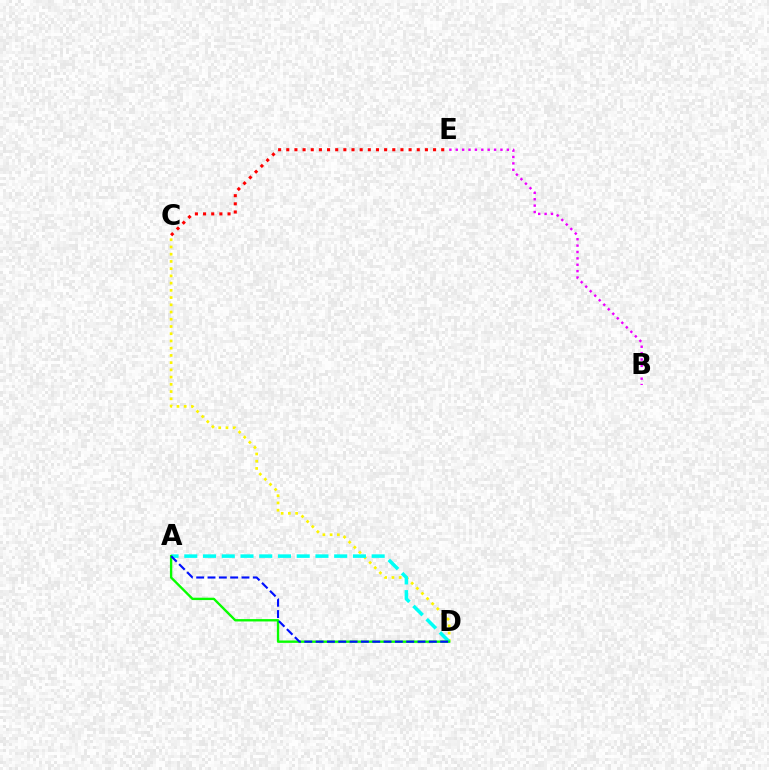{('C', 'D'): [{'color': '#fcf500', 'line_style': 'dotted', 'thickness': 1.96}], ('A', 'D'): [{'color': '#00fff6', 'line_style': 'dashed', 'thickness': 2.55}, {'color': '#08ff00', 'line_style': 'solid', 'thickness': 1.7}, {'color': '#0010ff', 'line_style': 'dashed', 'thickness': 1.54}], ('C', 'E'): [{'color': '#ff0000', 'line_style': 'dotted', 'thickness': 2.22}], ('B', 'E'): [{'color': '#ee00ff', 'line_style': 'dotted', 'thickness': 1.73}]}